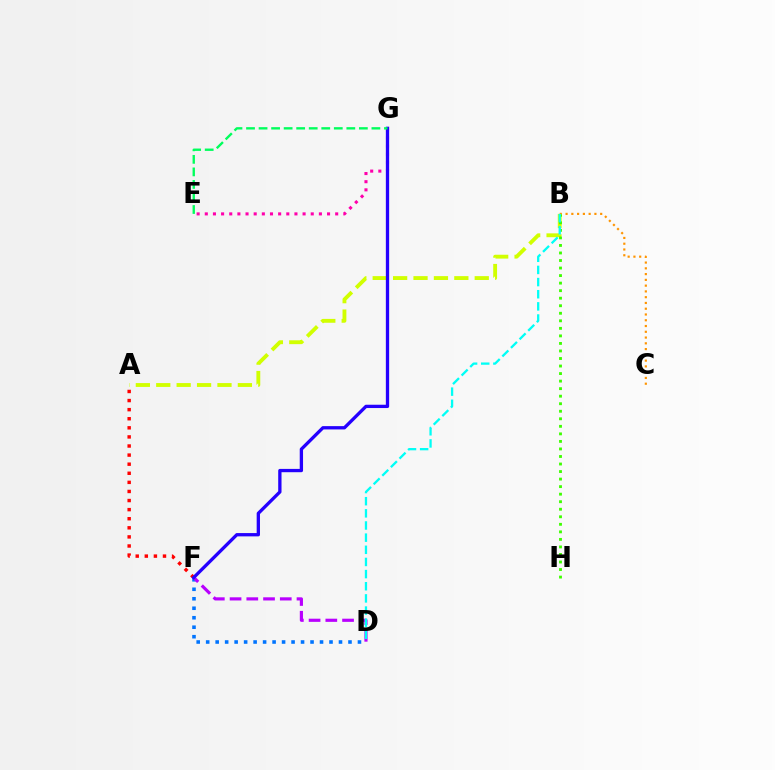{('A', 'F'): [{'color': '#ff0000', 'line_style': 'dotted', 'thickness': 2.47}], ('D', 'F'): [{'color': '#0074ff', 'line_style': 'dotted', 'thickness': 2.58}, {'color': '#b900ff', 'line_style': 'dashed', 'thickness': 2.27}], ('E', 'G'): [{'color': '#ff00ac', 'line_style': 'dotted', 'thickness': 2.21}, {'color': '#00ff5c', 'line_style': 'dashed', 'thickness': 1.7}], ('B', 'C'): [{'color': '#ff9400', 'line_style': 'dotted', 'thickness': 1.57}], ('A', 'B'): [{'color': '#d1ff00', 'line_style': 'dashed', 'thickness': 2.77}], ('B', 'H'): [{'color': '#3dff00', 'line_style': 'dotted', 'thickness': 2.05}], ('B', 'D'): [{'color': '#00fff6', 'line_style': 'dashed', 'thickness': 1.65}], ('F', 'G'): [{'color': '#2500ff', 'line_style': 'solid', 'thickness': 2.38}]}